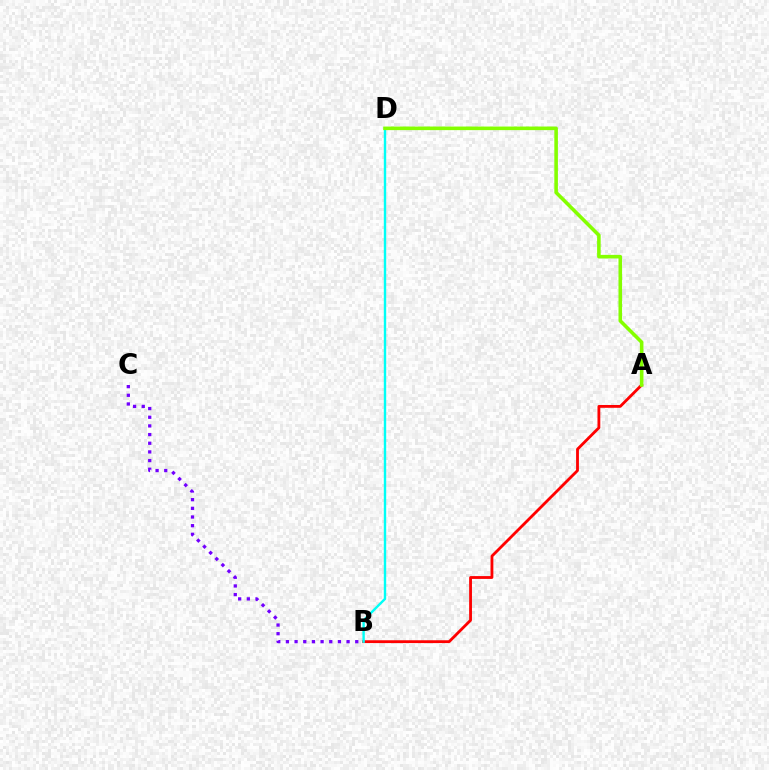{('A', 'B'): [{'color': '#ff0000', 'line_style': 'solid', 'thickness': 2.03}], ('B', 'C'): [{'color': '#7200ff', 'line_style': 'dotted', 'thickness': 2.35}], ('B', 'D'): [{'color': '#00fff6', 'line_style': 'solid', 'thickness': 1.73}], ('A', 'D'): [{'color': '#84ff00', 'line_style': 'solid', 'thickness': 2.57}]}